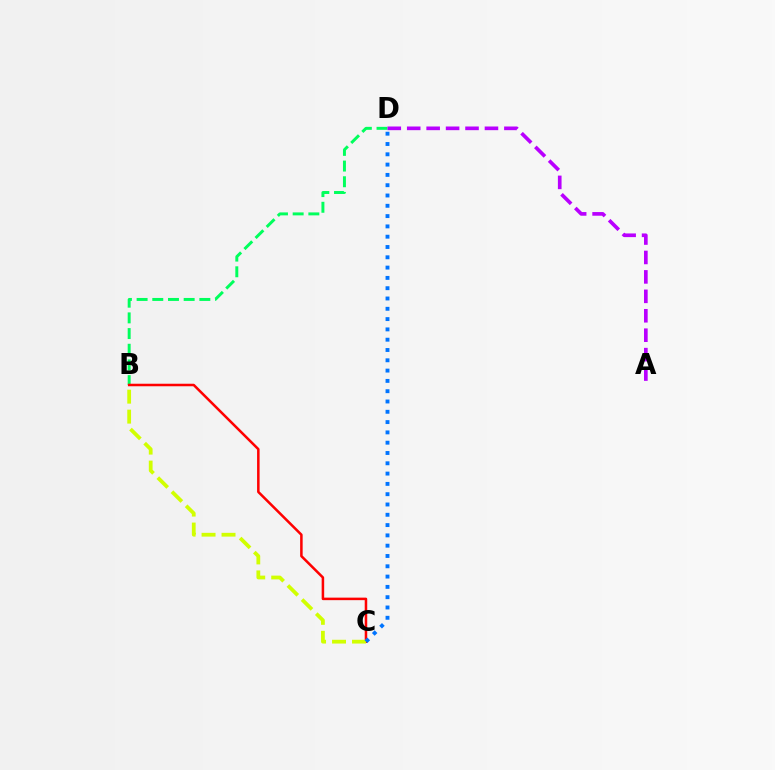{('B', 'D'): [{'color': '#00ff5c', 'line_style': 'dashed', 'thickness': 2.13}], ('B', 'C'): [{'color': '#ff0000', 'line_style': 'solid', 'thickness': 1.82}, {'color': '#d1ff00', 'line_style': 'dashed', 'thickness': 2.71}], ('A', 'D'): [{'color': '#b900ff', 'line_style': 'dashed', 'thickness': 2.64}], ('C', 'D'): [{'color': '#0074ff', 'line_style': 'dotted', 'thickness': 2.8}]}